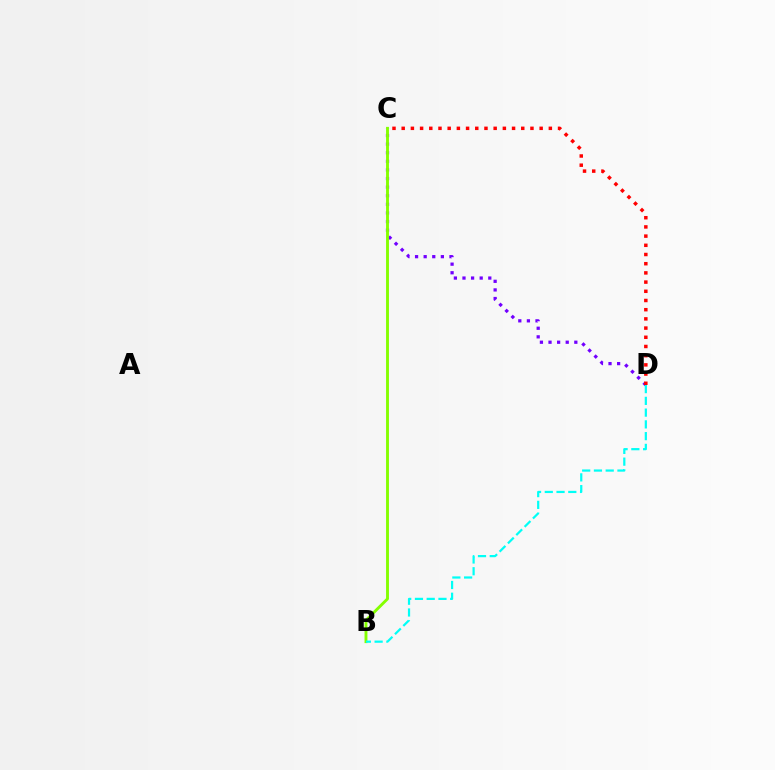{('C', 'D'): [{'color': '#7200ff', 'line_style': 'dotted', 'thickness': 2.34}, {'color': '#ff0000', 'line_style': 'dotted', 'thickness': 2.5}], ('B', 'C'): [{'color': '#84ff00', 'line_style': 'solid', 'thickness': 2.07}], ('B', 'D'): [{'color': '#00fff6', 'line_style': 'dashed', 'thickness': 1.6}]}